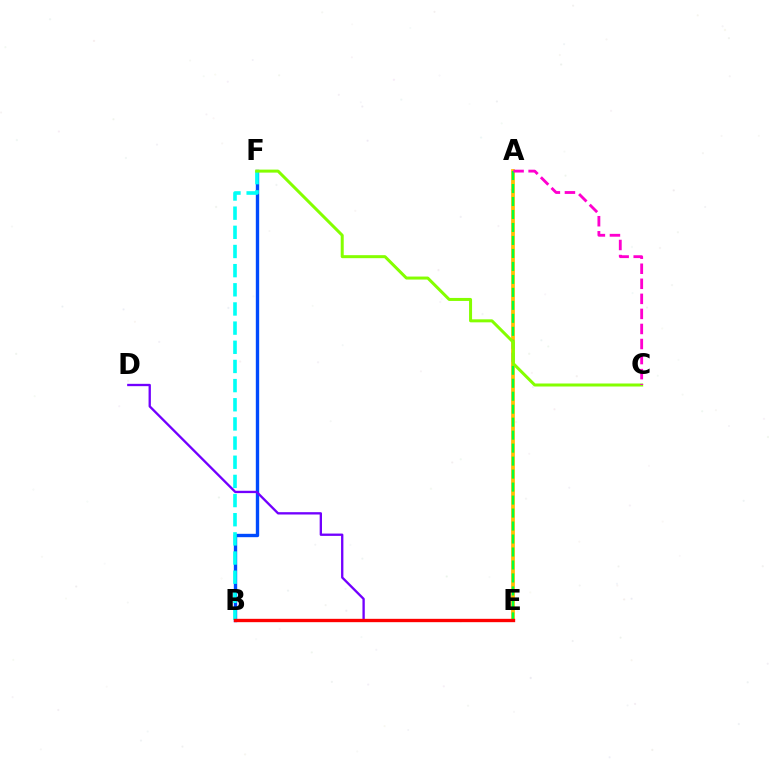{('A', 'E'): [{'color': '#ffbd00', 'line_style': 'solid', 'thickness': 2.68}, {'color': '#00ff39', 'line_style': 'dashed', 'thickness': 1.76}], ('B', 'F'): [{'color': '#004bff', 'line_style': 'solid', 'thickness': 2.42}, {'color': '#00fff6', 'line_style': 'dashed', 'thickness': 2.6}], ('C', 'F'): [{'color': '#84ff00', 'line_style': 'solid', 'thickness': 2.16}], ('A', 'C'): [{'color': '#ff00cf', 'line_style': 'dashed', 'thickness': 2.04}], ('D', 'E'): [{'color': '#7200ff', 'line_style': 'solid', 'thickness': 1.68}], ('B', 'E'): [{'color': '#ff0000', 'line_style': 'solid', 'thickness': 2.41}]}